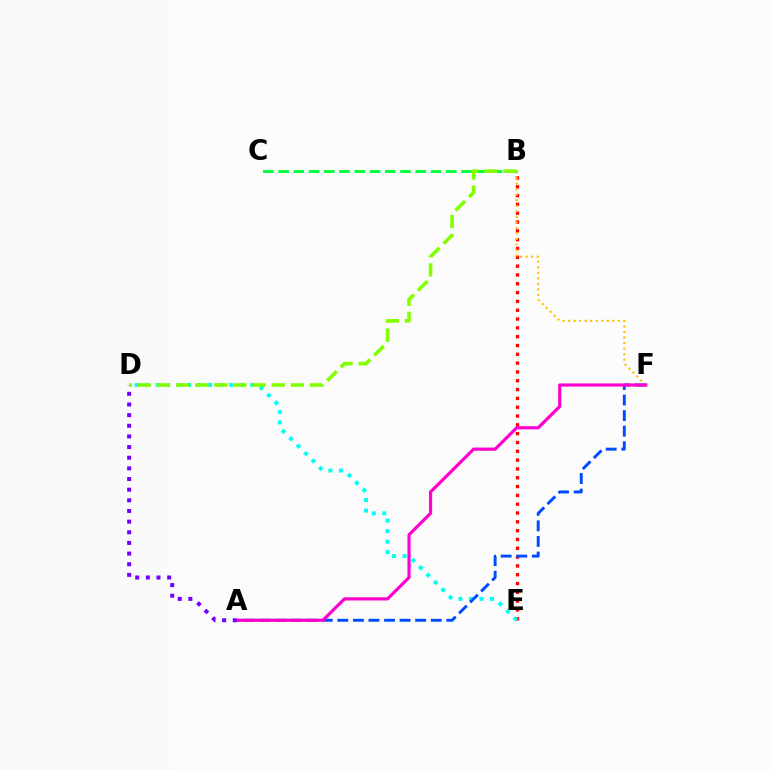{('B', 'C'): [{'color': '#00ff39', 'line_style': 'dashed', 'thickness': 2.07}], ('B', 'E'): [{'color': '#ff0000', 'line_style': 'dotted', 'thickness': 2.4}], ('B', 'F'): [{'color': '#ffbd00', 'line_style': 'dotted', 'thickness': 1.5}], ('D', 'E'): [{'color': '#00fff6', 'line_style': 'dotted', 'thickness': 2.86}], ('B', 'D'): [{'color': '#84ff00', 'line_style': 'dashed', 'thickness': 2.6}], ('A', 'F'): [{'color': '#004bff', 'line_style': 'dashed', 'thickness': 2.11}, {'color': '#ff00cf', 'line_style': 'solid', 'thickness': 2.29}], ('A', 'D'): [{'color': '#7200ff', 'line_style': 'dotted', 'thickness': 2.89}]}